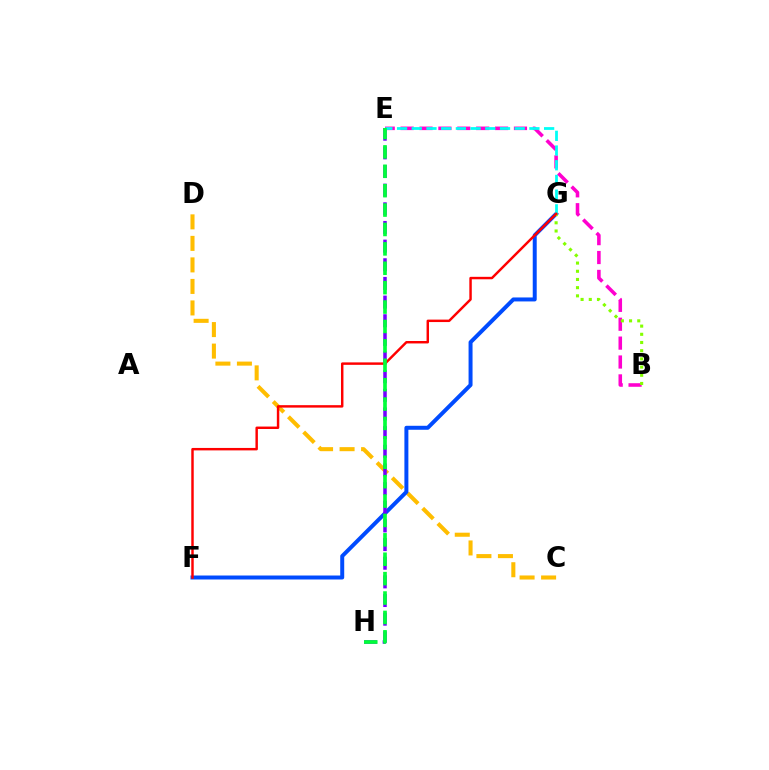{('C', 'D'): [{'color': '#ffbd00', 'line_style': 'dashed', 'thickness': 2.92}], ('F', 'G'): [{'color': '#004bff', 'line_style': 'solid', 'thickness': 2.86}, {'color': '#ff0000', 'line_style': 'solid', 'thickness': 1.76}], ('B', 'E'): [{'color': '#ff00cf', 'line_style': 'dashed', 'thickness': 2.57}], ('E', 'H'): [{'color': '#7200ff', 'line_style': 'dashed', 'thickness': 2.53}, {'color': '#00ff39', 'line_style': 'dashed', 'thickness': 2.64}], ('E', 'G'): [{'color': '#00fff6', 'line_style': 'dashed', 'thickness': 2.0}], ('B', 'G'): [{'color': '#84ff00', 'line_style': 'dotted', 'thickness': 2.23}]}